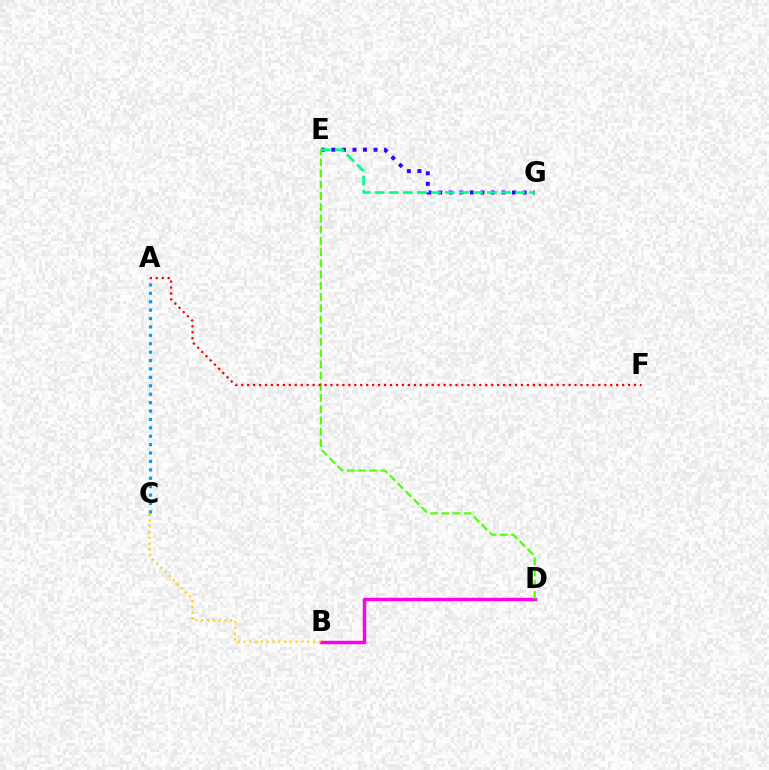{('E', 'G'): [{'color': '#3700ff', 'line_style': 'dotted', 'thickness': 2.87}, {'color': '#00ff86', 'line_style': 'dashed', 'thickness': 1.91}], ('B', 'D'): [{'color': '#ff00ed', 'line_style': 'solid', 'thickness': 2.48}], ('D', 'E'): [{'color': '#4fff00', 'line_style': 'dashed', 'thickness': 1.53}], ('B', 'C'): [{'color': '#ffd500', 'line_style': 'dotted', 'thickness': 1.57}], ('A', 'F'): [{'color': '#ff0000', 'line_style': 'dotted', 'thickness': 1.62}], ('A', 'C'): [{'color': '#009eff', 'line_style': 'dotted', 'thickness': 2.28}]}